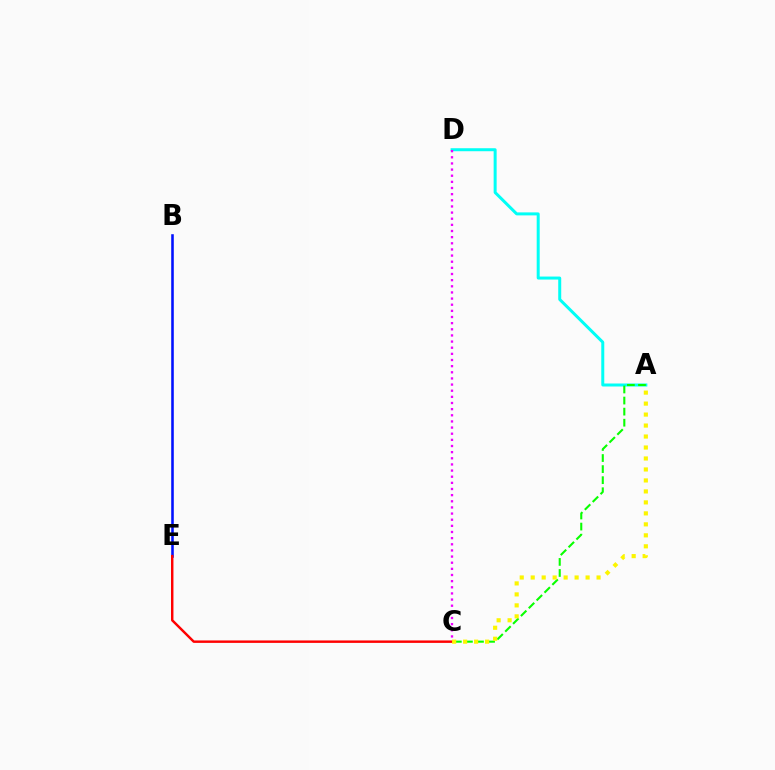{('B', 'E'): [{'color': '#0010ff', 'line_style': 'solid', 'thickness': 1.85}], ('A', 'D'): [{'color': '#00fff6', 'line_style': 'solid', 'thickness': 2.16}], ('C', 'D'): [{'color': '#ee00ff', 'line_style': 'dotted', 'thickness': 1.67}], ('A', 'C'): [{'color': '#08ff00', 'line_style': 'dashed', 'thickness': 1.5}, {'color': '#fcf500', 'line_style': 'dotted', 'thickness': 2.98}], ('C', 'E'): [{'color': '#ff0000', 'line_style': 'solid', 'thickness': 1.76}]}